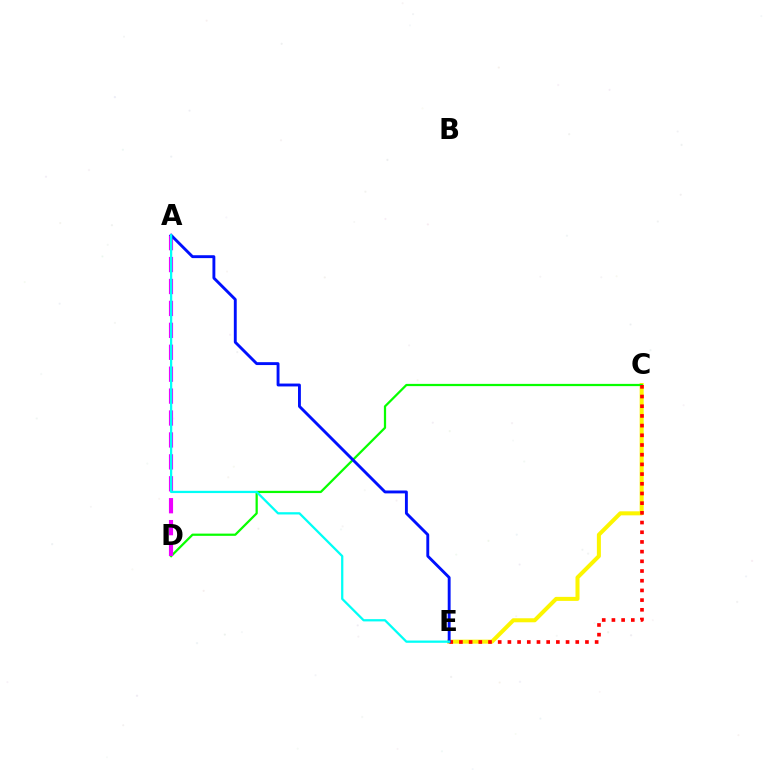{('C', 'E'): [{'color': '#fcf500', 'line_style': 'solid', 'thickness': 2.89}, {'color': '#ff0000', 'line_style': 'dotted', 'thickness': 2.63}], ('C', 'D'): [{'color': '#08ff00', 'line_style': 'solid', 'thickness': 1.61}], ('A', 'D'): [{'color': '#ee00ff', 'line_style': 'dashed', 'thickness': 2.98}], ('A', 'E'): [{'color': '#0010ff', 'line_style': 'solid', 'thickness': 2.08}, {'color': '#00fff6', 'line_style': 'solid', 'thickness': 1.63}]}